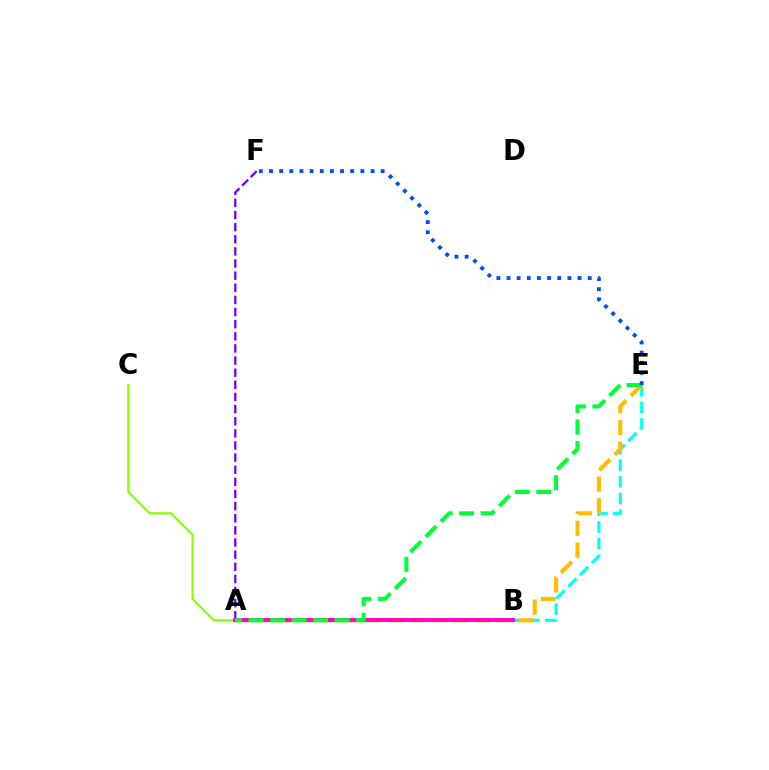{('A', 'E'): [{'color': '#00fff6', 'line_style': 'dashed', 'thickness': 2.26}, {'color': '#ffbd00', 'line_style': 'dashed', 'thickness': 2.97}, {'color': '#00ff39', 'line_style': 'dashed', 'thickness': 2.92}], ('A', 'B'): [{'color': '#ff0000', 'line_style': 'dotted', 'thickness': 1.99}, {'color': '#ff00cf', 'line_style': 'solid', 'thickness': 2.8}], ('A', 'F'): [{'color': '#7200ff', 'line_style': 'dashed', 'thickness': 1.65}], ('A', 'C'): [{'color': '#84ff00', 'line_style': 'solid', 'thickness': 1.57}], ('E', 'F'): [{'color': '#004bff', 'line_style': 'dotted', 'thickness': 2.76}]}